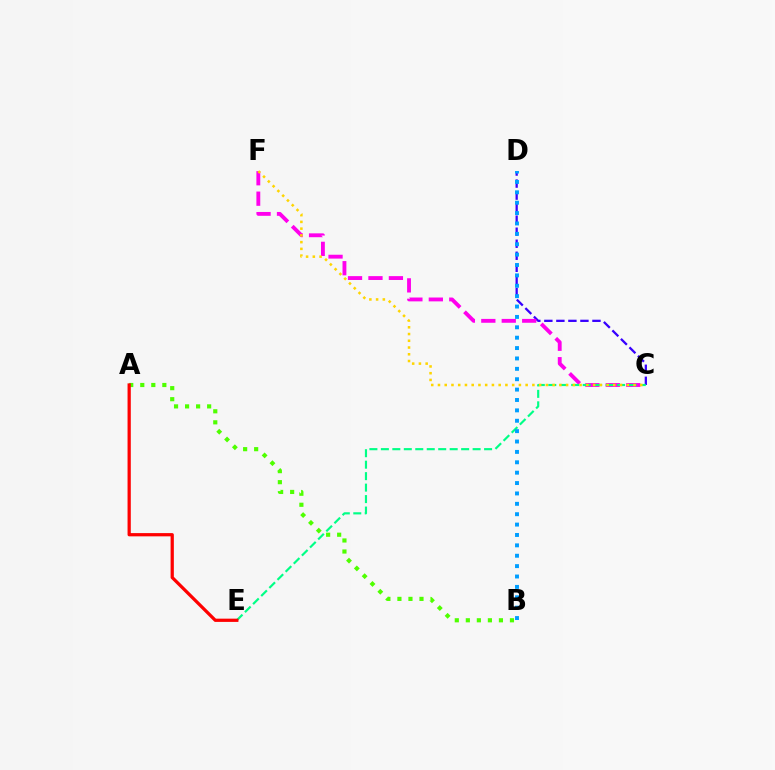{('C', 'D'): [{'color': '#3700ff', 'line_style': 'dashed', 'thickness': 1.63}], ('C', 'F'): [{'color': '#ff00ed', 'line_style': 'dashed', 'thickness': 2.78}, {'color': '#ffd500', 'line_style': 'dotted', 'thickness': 1.83}], ('C', 'E'): [{'color': '#00ff86', 'line_style': 'dashed', 'thickness': 1.56}], ('B', 'D'): [{'color': '#009eff', 'line_style': 'dotted', 'thickness': 2.82}], ('A', 'B'): [{'color': '#4fff00', 'line_style': 'dotted', 'thickness': 3.0}], ('A', 'E'): [{'color': '#ff0000', 'line_style': 'solid', 'thickness': 2.33}]}